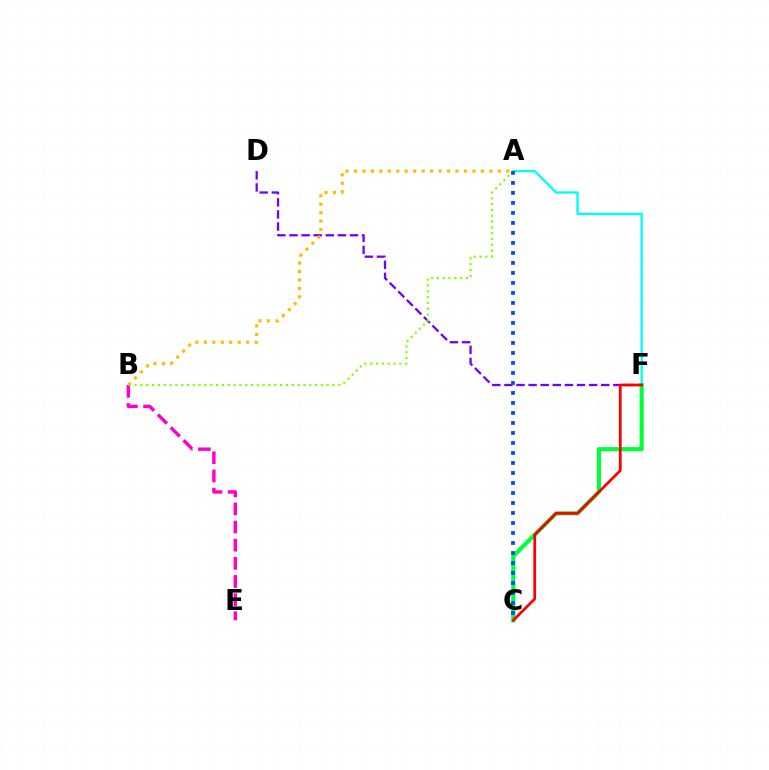{('C', 'F'): [{'color': '#00ff39', 'line_style': 'solid', 'thickness': 2.98}, {'color': '#ff0000', 'line_style': 'solid', 'thickness': 1.97}], ('D', 'F'): [{'color': '#7200ff', 'line_style': 'dashed', 'thickness': 1.64}], ('A', 'F'): [{'color': '#00fff6', 'line_style': 'solid', 'thickness': 1.7}], ('B', 'E'): [{'color': '#ff00cf', 'line_style': 'dashed', 'thickness': 2.46}], ('A', 'B'): [{'color': '#84ff00', 'line_style': 'dotted', 'thickness': 1.58}, {'color': '#ffbd00', 'line_style': 'dotted', 'thickness': 2.3}], ('A', 'C'): [{'color': '#004bff', 'line_style': 'dotted', 'thickness': 2.72}]}